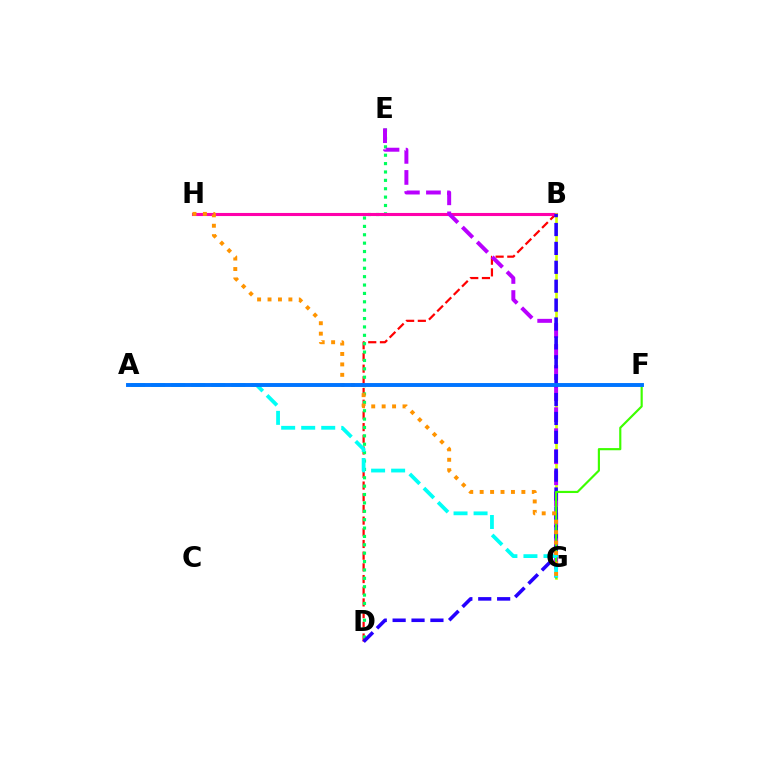{('B', 'D'): [{'color': '#ff0000', 'line_style': 'dashed', 'thickness': 1.59}, {'color': '#2500ff', 'line_style': 'dashed', 'thickness': 2.57}], ('D', 'E'): [{'color': '#00ff5c', 'line_style': 'dotted', 'thickness': 2.28}], ('B', 'H'): [{'color': '#ff00ac', 'line_style': 'solid', 'thickness': 2.23}], ('B', 'G'): [{'color': '#d1ff00', 'line_style': 'solid', 'thickness': 1.88}], ('E', 'G'): [{'color': '#b900ff', 'line_style': 'dashed', 'thickness': 2.86}], ('F', 'G'): [{'color': '#3dff00', 'line_style': 'solid', 'thickness': 1.56}], ('A', 'G'): [{'color': '#00fff6', 'line_style': 'dashed', 'thickness': 2.72}], ('G', 'H'): [{'color': '#ff9400', 'line_style': 'dotted', 'thickness': 2.83}], ('A', 'F'): [{'color': '#0074ff', 'line_style': 'solid', 'thickness': 2.81}]}